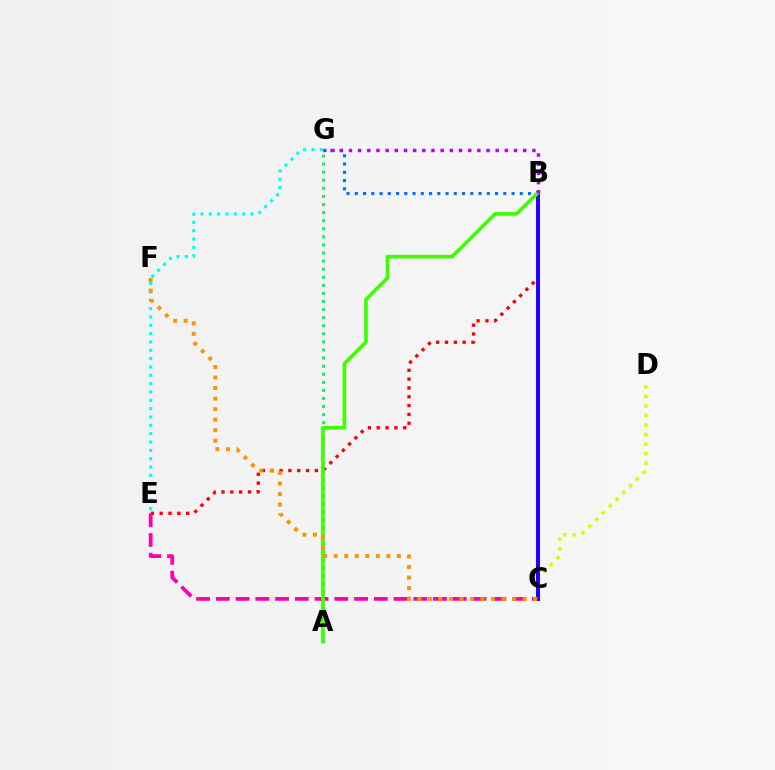{('B', 'E'): [{'color': '#ff0000', 'line_style': 'dotted', 'thickness': 2.4}], ('C', 'E'): [{'color': '#ff00ac', 'line_style': 'dashed', 'thickness': 2.68}], ('C', 'D'): [{'color': '#d1ff00', 'line_style': 'dotted', 'thickness': 2.6}], ('E', 'G'): [{'color': '#00fff6', 'line_style': 'dotted', 'thickness': 2.27}], ('B', 'G'): [{'color': '#0074ff', 'line_style': 'dotted', 'thickness': 2.24}, {'color': '#b900ff', 'line_style': 'dotted', 'thickness': 2.49}], ('A', 'G'): [{'color': '#00ff5c', 'line_style': 'dotted', 'thickness': 2.2}], ('B', 'C'): [{'color': '#2500ff', 'line_style': 'solid', 'thickness': 2.9}], ('A', 'B'): [{'color': '#3dff00', 'line_style': 'solid', 'thickness': 2.62}], ('C', 'F'): [{'color': '#ff9400', 'line_style': 'dotted', 'thickness': 2.86}]}